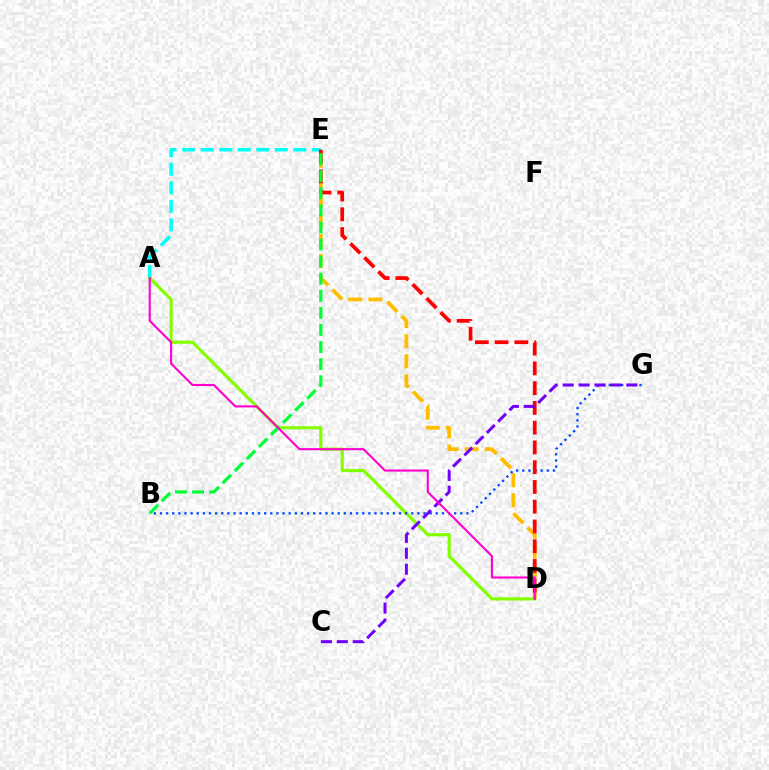{('D', 'E'): [{'color': '#ffbd00', 'line_style': 'dashed', 'thickness': 2.73}, {'color': '#ff0000', 'line_style': 'dashed', 'thickness': 2.68}], ('A', 'E'): [{'color': '#00fff6', 'line_style': 'dashed', 'thickness': 2.52}], ('A', 'D'): [{'color': '#84ff00', 'line_style': 'solid', 'thickness': 2.29}, {'color': '#ff00cf', 'line_style': 'solid', 'thickness': 1.51}], ('B', 'G'): [{'color': '#004bff', 'line_style': 'dotted', 'thickness': 1.67}], ('B', 'E'): [{'color': '#00ff39', 'line_style': 'dashed', 'thickness': 2.32}], ('C', 'G'): [{'color': '#7200ff', 'line_style': 'dashed', 'thickness': 2.16}]}